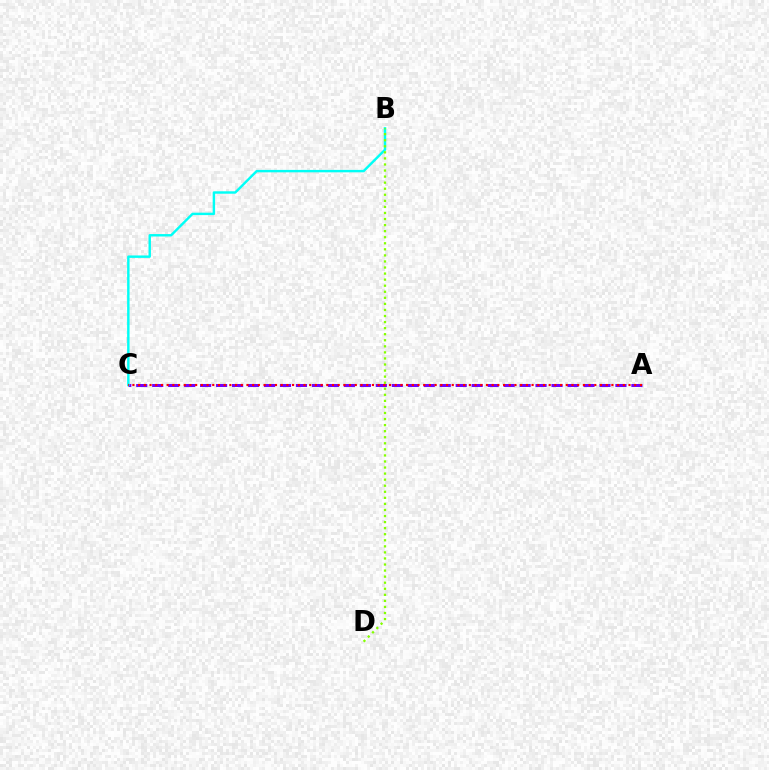{('A', 'C'): [{'color': '#7200ff', 'line_style': 'dashed', 'thickness': 2.17}, {'color': '#ff0000', 'line_style': 'dotted', 'thickness': 1.55}], ('B', 'C'): [{'color': '#00fff6', 'line_style': 'solid', 'thickness': 1.74}], ('B', 'D'): [{'color': '#84ff00', 'line_style': 'dotted', 'thickness': 1.65}]}